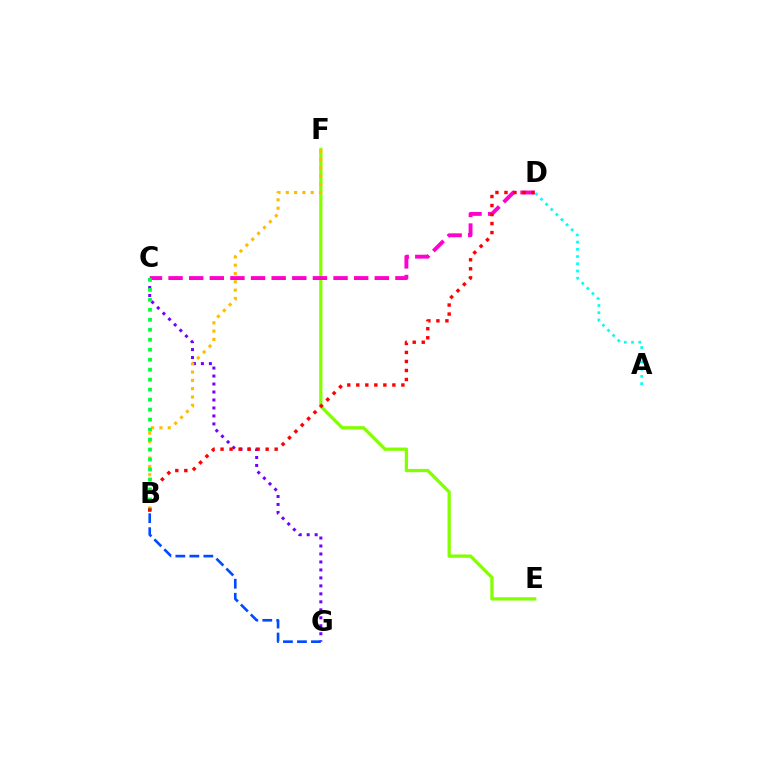{('C', 'G'): [{'color': '#7200ff', 'line_style': 'dotted', 'thickness': 2.17}], ('E', 'F'): [{'color': '#84ff00', 'line_style': 'solid', 'thickness': 2.35}], ('C', 'D'): [{'color': '#ff00cf', 'line_style': 'dashed', 'thickness': 2.8}], ('B', 'F'): [{'color': '#ffbd00', 'line_style': 'dotted', 'thickness': 2.26}], ('B', 'C'): [{'color': '#00ff39', 'line_style': 'dotted', 'thickness': 2.71}], ('A', 'D'): [{'color': '#00fff6', 'line_style': 'dotted', 'thickness': 1.96}], ('B', 'G'): [{'color': '#004bff', 'line_style': 'dashed', 'thickness': 1.9}], ('B', 'D'): [{'color': '#ff0000', 'line_style': 'dotted', 'thickness': 2.45}]}